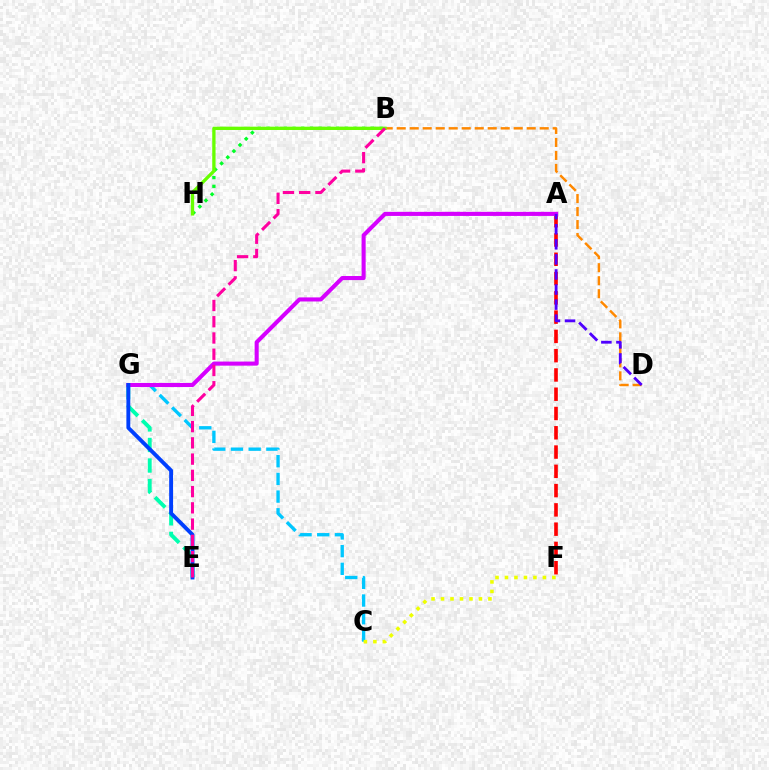{('B', 'D'): [{'color': '#ff8800', 'line_style': 'dashed', 'thickness': 1.77}], ('A', 'F'): [{'color': '#ff0000', 'line_style': 'dashed', 'thickness': 2.62}], ('C', 'G'): [{'color': '#00c7ff', 'line_style': 'dashed', 'thickness': 2.4}], ('E', 'G'): [{'color': '#00ffaf', 'line_style': 'dashed', 'thickness': 2.79}, {'color': '#003fff', 'line_style': 'solid', 'thickness': 2.79}], ('B', 'H'): [{'color': '#00ff27', 'line_style': 'dotted', 'thickness': 2.36}, {'color': '#66ff00', 'line_style': 'solid', 'thickness': 2.38}], ('A', 'G'): [{'color': '#d600ff', 'line_style': 'solid', 'thickness': 2.93}], ('C', 'F'): [{'color': '#eeff00', 'line_style': 'dotted', 'thickness': 2.58}], ('A', 'D'): [{'color': '#4f00ff', 'line_style': 'dashed', 'thickness': 2.05}], ('B', 'E'): [{'color': '#ff00a0', 'line_style': 'dashed', 'thickness': 2.21}]}